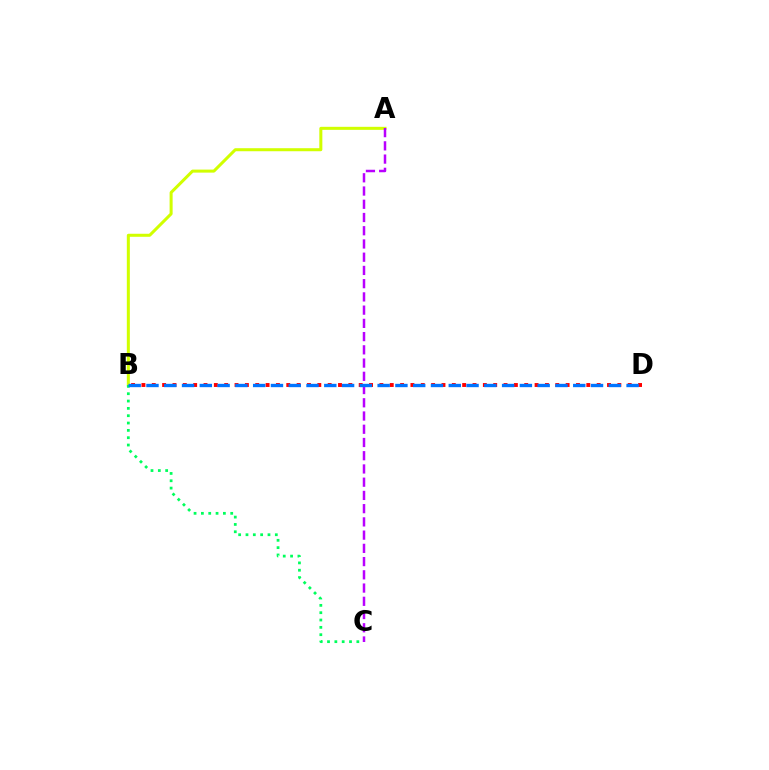{('A', 'B'): [{'color': '#d1ff00', 'line_style': 'solid', 'thickness': 2.18}], ('B', 'D'): [{'color': '#ff0000', 'line_style': 'dotted', 'thickness': 2.81}, {'color': '#0074ff', 'line_style': 'dashed', 'thickness': 2.42}], ('B', 'C'): [{'color': '#00ff5c', 'line_style': 'dotted', 'thickness': 1.99}], ('A', 'C'): [{'color': '#b900ff', 'line_style': 'dashed', 'thickness': 1.8}]}